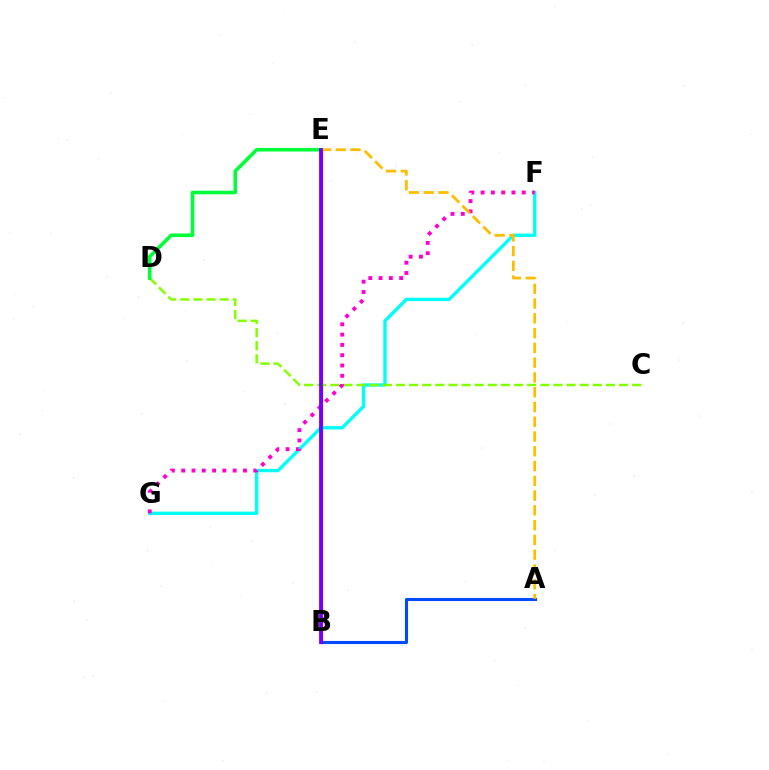{('B', 'E'): [{'color': '#ff0000', 'line_style': 'solid', 'thickness': 2.33}, {'color': '#7200ff', 'line_style': 'solid', 'thickness': 2.71}], ('F', 'G'): [{'color': '#00fff6', 'line_style': 'solid', 'thickness': 2.43}, {'color': '#ff00cf', 'line_style': 'dotted', 'thickness': 2.8}], ('C', 'D'): [{'color': '#84ff00', 'line_style': 'dashed', 'thickness': 1.78}], ('D', 'E'): [{'color': '#00ff39', 'line_style': 'solid', 'thickness': 2.59}], ('A', 'B'): [{'color': '#004bff', 'line_style': 'solid', 'thickness': 2.22}], ('A', 'E'): [{'color': '#ffbd00', 'line_style': 'dashed', 'thickness': 2.01}]}